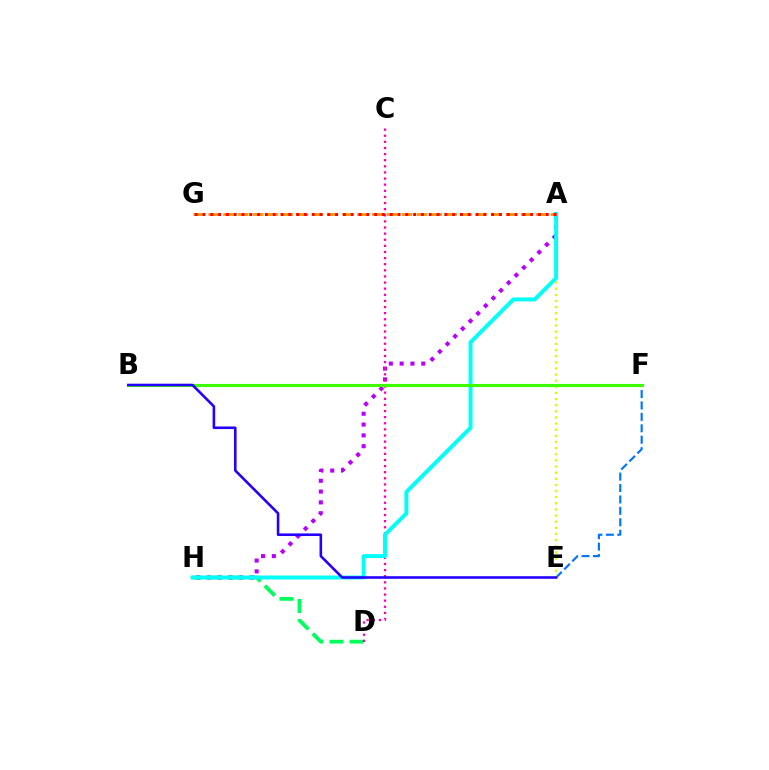{('E', 'F'): [{'color': '#0074ff', 'line_style': 'dashed', 'thickness': 1.55}], ('D', 'H'): [{'color': '#00ff5c', 'line_style': 'dashed', 'thickness': 2.73}], ('A', 'H'): [{'color': '#b900ff', 'line_style': 'dotted', 'thickness': 2.94}, {'color': '#00fff6', 'line_style': 'solid', 'thickness': 2.84}], ('C', 'D'): [{'color': '#ff00ac', 'line_style': 'dotted', 'thickness': 1.66}], ('A', 'E'): [{'color': '#d1ff00', 'line_style': 'dotted', 'thickness': 1.67}], ('B', 'F'): [{'color': '#3dff00', 'line_style': 'solid', 'thickness': 2.24}], ('A', 'G'): [{'color': '#ff9400', 'line_style': 'dashed', 'thickness': 2.02}, {'color': '#ff0000', 'line_style': 'dotted', 'thickness': 2.12}], ('B', 'E'): [{'color': '#2500ff', 'line_style': 'solid', 'thickness': 1.87}]}